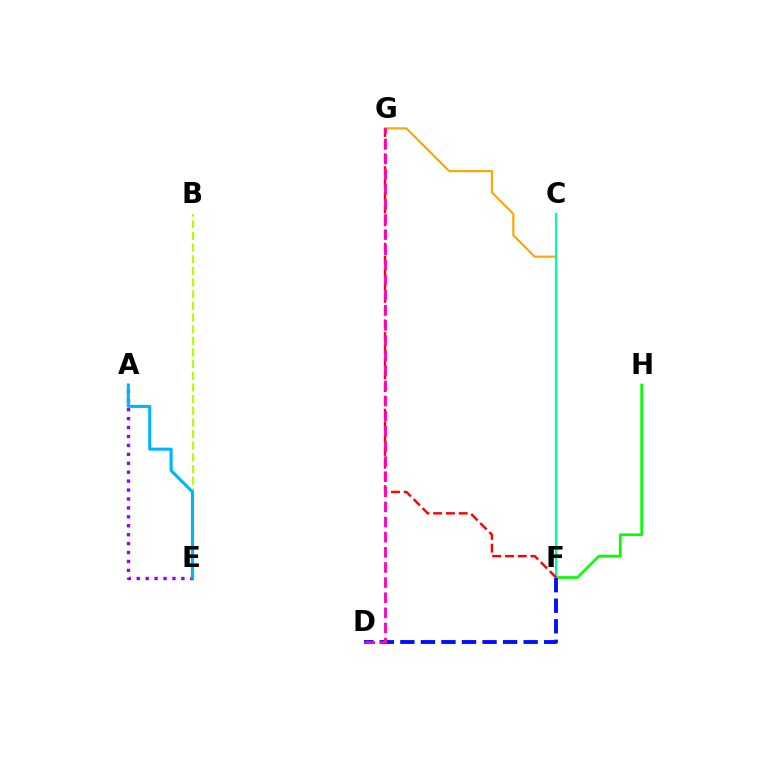{('A', 'E'): [{'color': '#9b00ff', 'line_style': 'dotted', 'thickness': 2.43}, {'color': '#00b5ff', 'line_style': 'solid', 'thickness': 2.23}], ('F', 'G'): [{'color': '#ffa500', 'line_style': 'solid', 'thickness': 1.54}, {'color': '#ff0000', 'line_style': 'dashed', 'thickness': 1.73}], ('F', 'H'): [{'color': '#08ff00', 'line_style': 'solid', 'thickness': 1.95}], ('C', 'F'): [{'color': '#00ff9d', 'line_style': 'solid', 'thickness': 1.54}], ('B', 'E'): [{'color': '#b3ff00', 'line_style': 'dashed', 'thickness': 1.58}], ('D', 'F'): [{'color': '#0010ff', 'line_style': 'dashed', 'thickness': 2.79}], ('D', 'G'): [{'color': '#ff00bd', 'line_style': 'dashed', 'thickness': 2.06}]}